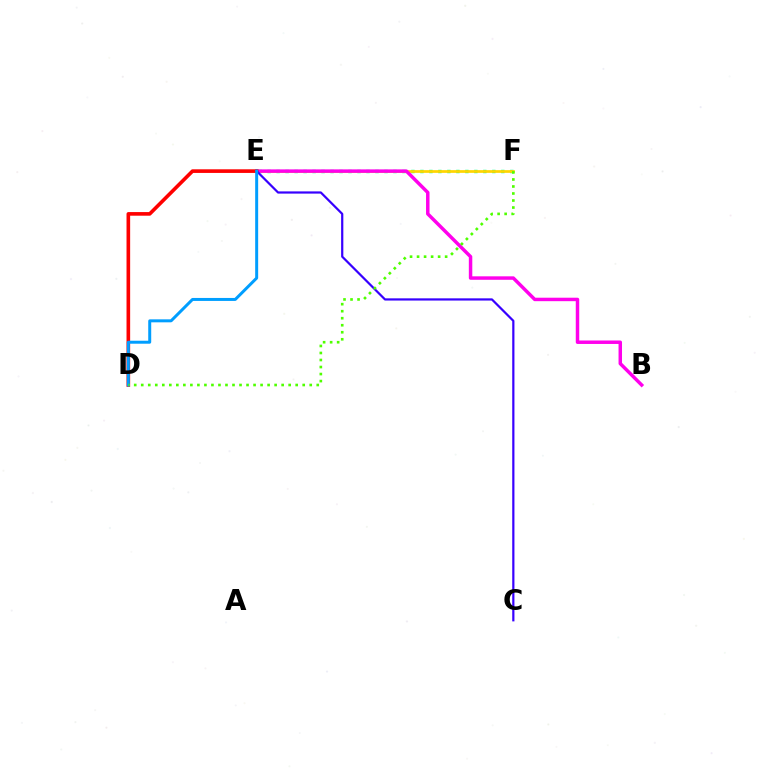{('E', 'F'): [{'color': '#00ff86', 'line_style': 'dotted', 'thickness': 2.44}, {'color': '#ffd500', 'line_style': 'solid', 'thickness': 1.96}], ('B', 'E'): [{'color': '#ff00ed', 'line_style': 'solid', 'thickness': 2.5}], ('D', 'E'): [{'color': '#ff0000', 'line_style': 'solid', 'thickness': 2.61}, {'color': '#009eff', 'line_style': 'solid', 'thickness': 2.15}], ('C', 'E'): [{'color': '#3700ff', 'line_style': 'solid', 'thickness': 1.59}], ('D', 'F'): [{'color': '#4fff00', 'line_style': 'dotted', 'thickness': 1.91}]}